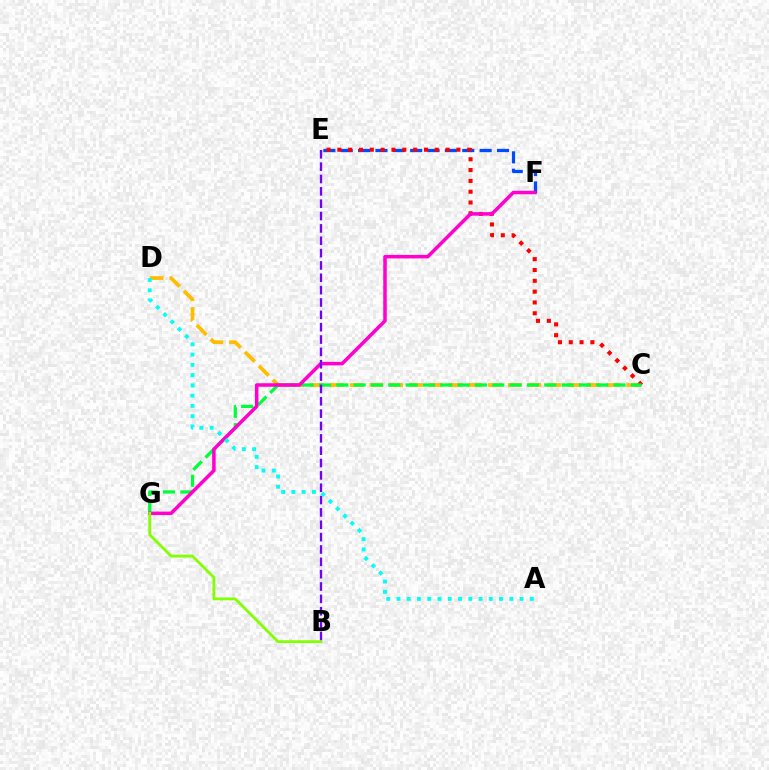{('C', 'D'): [{'color': '#ffbd00', 'line_style': 'dashed', 'thickness': 2.68}], ('E', 'F'): [{'color': '#004bff', 'line_style': 'dashed', 'thickness': 2.36}], ('C', 'E'): [{'color': '#ff0000', 'line_style': 'dotted', 'thickness': 2.94}], ('C', 'G'): [{'color': '#00ff39', 'line_style': 'dashed', 'thickness': 2.35}], ('F', 'G'): [{'color': '#ff00cf', 'line_style': 'solid', 'thickness': 2.53}], ('B', 'G'): [{'color': '#84ff00', 'line_style': 'solid', 'thickness': 2.02}], ('B', 'E'): [{'color': '#7200ff', 'line_style': 'dashed', 'thickness': 1.68}], ('A', 'D'): [{'color': '#00fff6', 'line_style': 'dotted', 'thickness': 2.79}]}